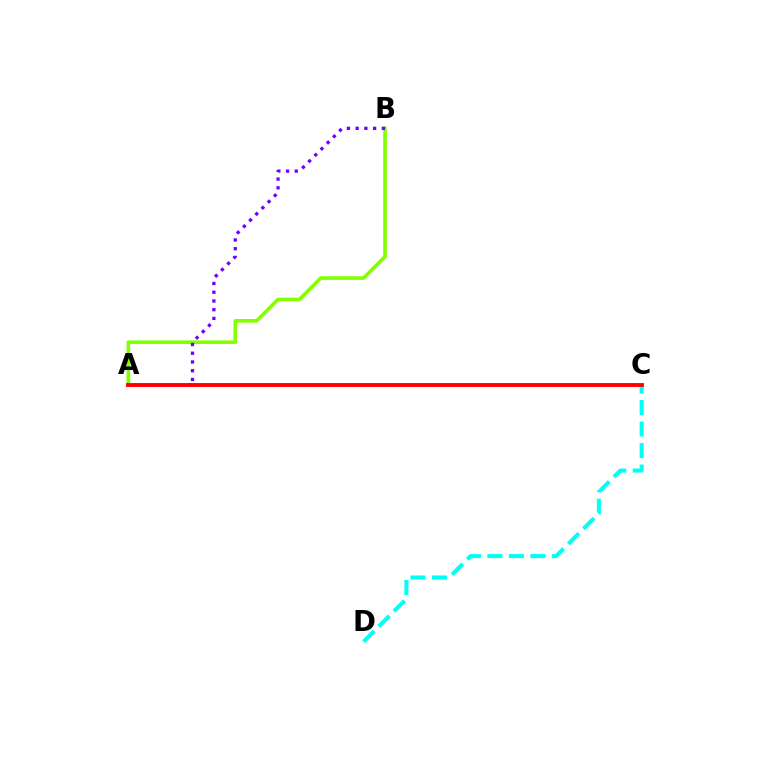{('C', 'D'): [{'color': '#00fff6', 'line_style': 'dashed', 'thickness': 2.92}], ('A', 'B'): [{'color': '#84ff00', 'line_style': 'solid', 'thickness': 2.62}, {'color': '#7200ff', 'line_style': 'dotted', 'thickness': 2.37}], ('A', 'C'): [{'color': '#ff0000', 'line_style': 'solid', 'thickness': 2.79}]}